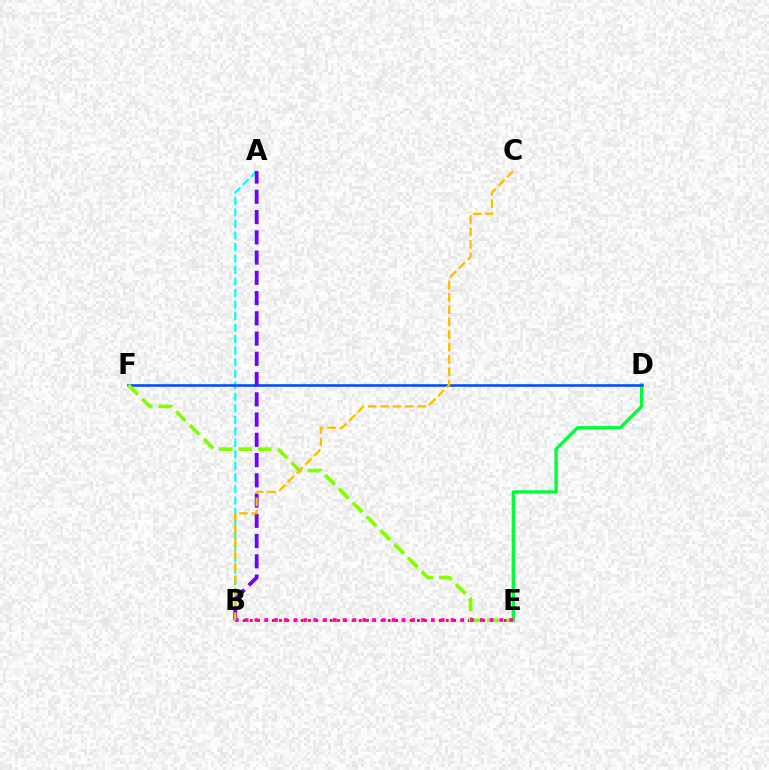{('B', 'E'): [{'color': '#ff0000', 'line_style': 'dotted', 'thickness': 1.97}, {'color': '#ff00cf', 'line_style': 'dotted', 'thickness': 2.66}], ('A', 'B'): [{'color': '#00fff6', 'line_style': 'dashed', 'thickness': 1.57}, {'color': '#7200ff', 'line_style': 'dashed', 'thickness': 2.75}], ('D', 'E'): [{'color': '#00ff39', 'line_style': 'solid', 'thickness': 2.43}], ('D', 'F'): [{'color': '#004bff', 'line_style': 'solid', 'thickness': 1.84}], ('E', 'F'): [{'color': '#84ff00', 'line_style': 'dashed', 'thickness': 2.65}], ('B', 'C'): [{'color': '#ffbd00', 'line_style': 'dashed', 'thickness': 1.68}]}